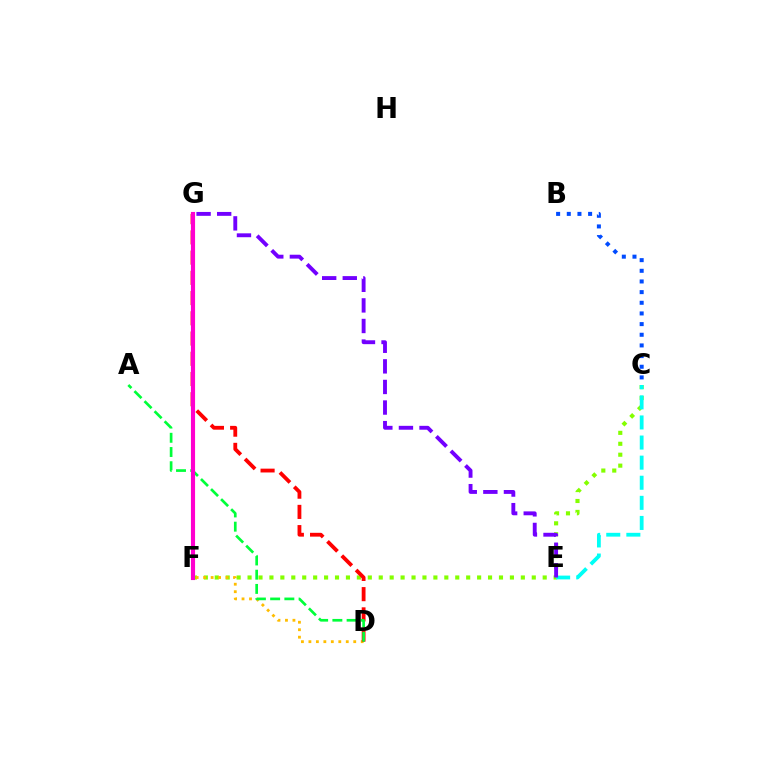{('C', 'F'): [{'color': '#84ff00', 'line_style': 'dotted', 'thickness': 2.97}], ('C', 'E'): [{'color': '#00fff6', 'line_style': 'dashed', 'thickness': 2.73}], ('D', 'G'): [{'color': '#ffbd00', 'line_style': 'dotted', 'thickness': 2.03}, {'color': '#ff0000', 'line_style': 'dashed', 'thickness': 2.75}], ('A', 'D'): [{'color': '#00ff39', 'line_style': 'dashed', 'thickness': 1.93}], ('F', 'G'): [{'color': '#ff00cf', 'line_style': 'solid', 'thickness': 2.97}], ('E', 'G'): [{'color': '#7200ff', 'line_style': 'dashed', 'thickness': 2.8}], ('B', 'C'): [{'color': '#004bff', 'line_style': 'dotted', 'thickness': 2.9}]}